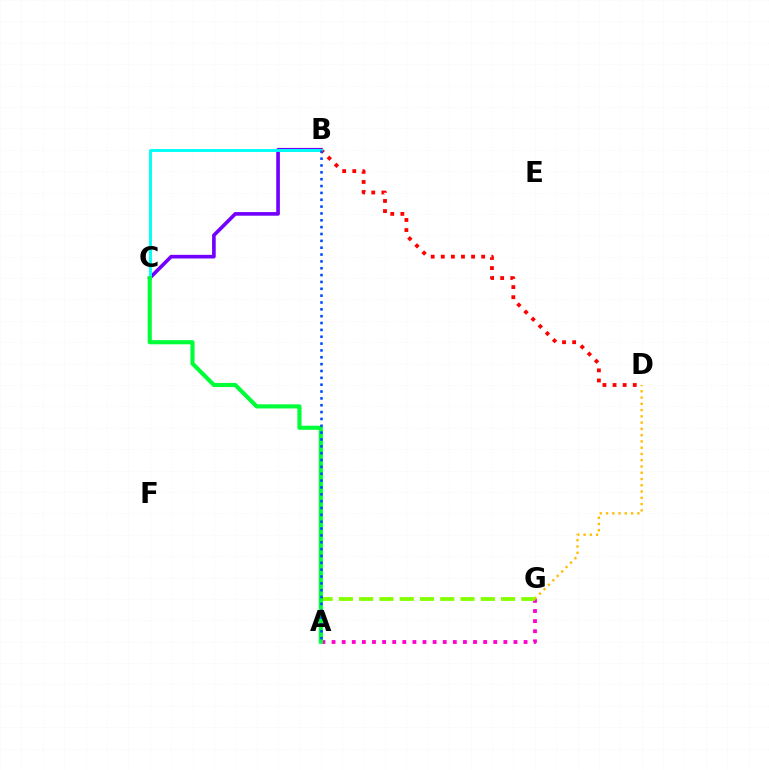{('A', 'G'): [{'color': '#ff00cf', 'line_style': 'dotted', 'thickness': 2.75}, {'color': '#84ff00', 'line_style': 'dashed', 'thickness': 2.75}], ('B', 'C'): [{'color': '#7200ff', 'line_style': 'solid', 'thickness': 2.61}, {'color': '#00fff6', 'line_style': 'solid', 'thickness': 2.09}], ('B', 'D'): [{'color': '#ff0000', 'line_style': 'dotted', 'thickness': 2.74}], ('D', 'G'): [{'color': '#ffbd00', 'line_style': 'dotted', 'thickness': 1.7}], ('A', 'C'): [{'color': '#00ff39', 'line_style': 'solid', 'thickness': 2.98}], ('A', 'B'): [{'color': '#004bff', 'line_style': 'dotted', 'thickness': 1.86}]}